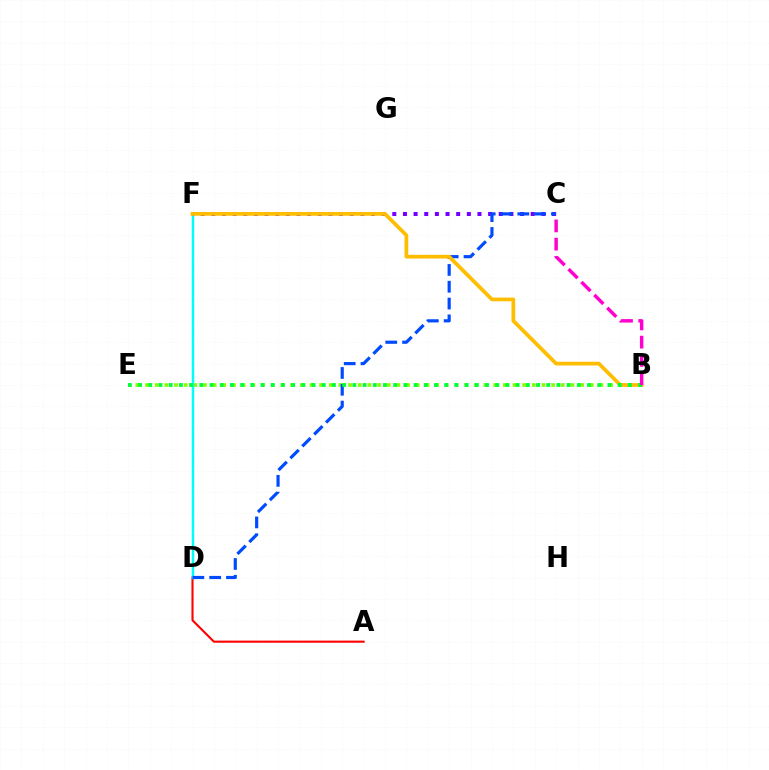{('A', 'D'): [{'color': '#ff0000', 'line_style': 'solid', 'thickness': 1.51}], ('B', 'E'): [{'color': '#84ff00', 'line_style': 'dotted', 'thickness': 2.63}, {'color': '#00ff39', 'line_style': 'dotted', 'thickness': 2.77}], ('D', 'F'): [{'color': '#00fff6', 'line_style': 'solid', 'thickness': 1.79}], ('C', 'F'): [{'color': '#7200ff', 'line_style': 'dotted', 'thickness': 2.89}], ('C', 'D'): [{'color': '#004bff', 'line_style': 'dashed', 'thickness': 2.28}], ('B', 'F'): [{'color': '#ffbd00', 'line_style': 'solid', 'thickness': 2.68}], ('B', 'C'): [{'color': '#ff00cf', 'line_style': 'dashed', 'thickness': 2.48}]}